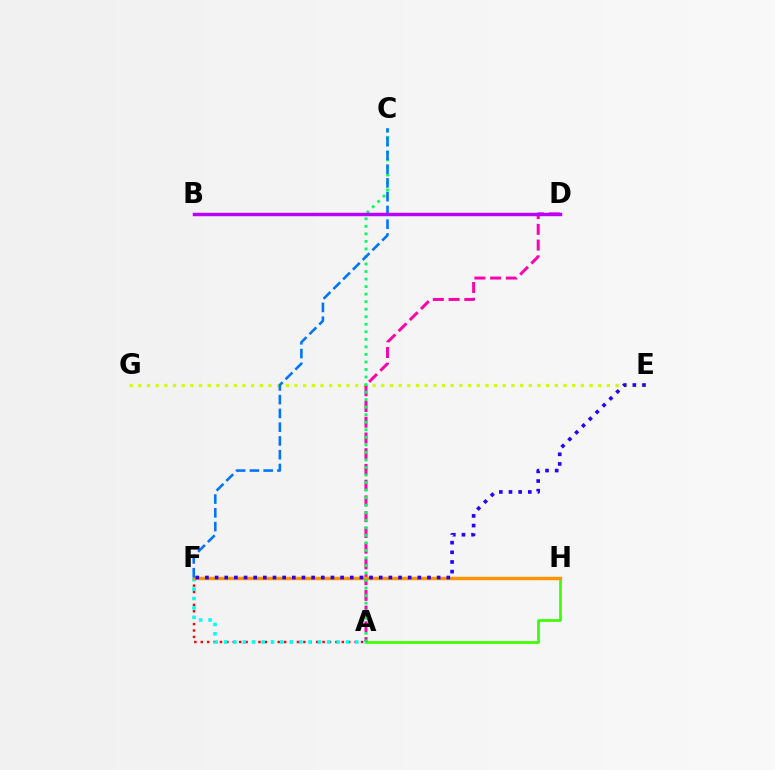{('A', 'F'): [{'color': '#ff0000', 'line_style': 'dotted', 'thickness': 1.74}, {'color': '#00fff6', 'line_style': 'dotted', 'thickness': 2.55}], ('A', 'H'): [{'color': '#3dff00', 'line_style': 'solid', 'thickness': 1.96}], ('E', 'G'): [{'color': '#d1ff00', 'line_style': 'dotted', 'thickness': 2.36}], ('A', 'D'): [{'color': '#ff00ac', 'line_style': 'dashed', 'thickness': 2.14}], ('F', 'H'): [{'color': '#ff9400', 'line_style': 'solid', 'thickness': 2.47}], ('A', 'C'): [{'color': '#00ff5c', 'line_style': 'dotted', 'thickness': 2.05}], ('E', 'F'): [{'color': '#2500ff', 'line_style': 'dotted', 'thickness': 2.62}], ('C', 'F'): [{'color': '#0074ff', 'line_style': 'dashed', 'thickness': 1.87}], ('B', 'D'): [{'color': '#b900ff', 'line_style': 'solid', 'thickness': 2.48}]}